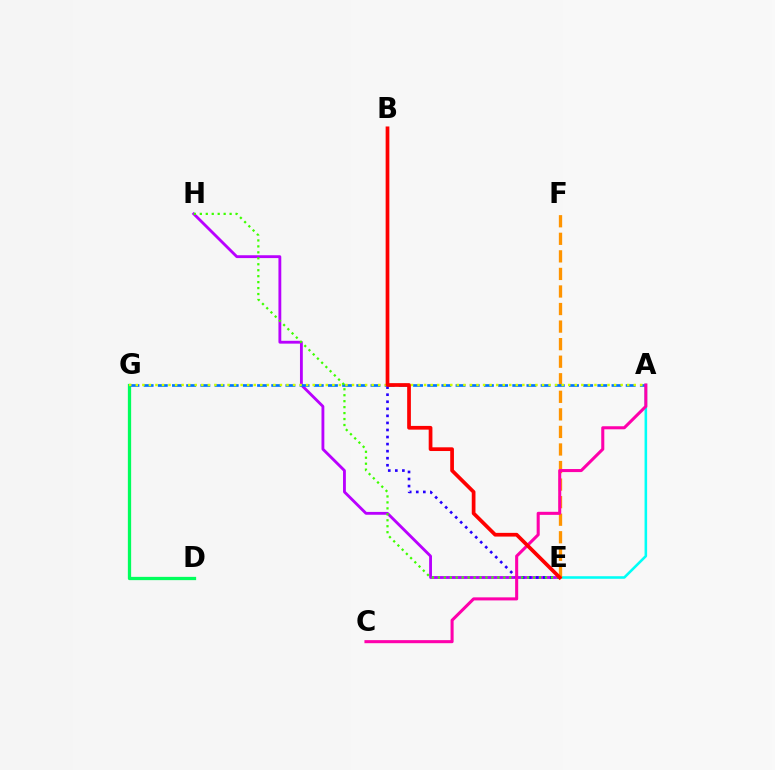{('E', 'H'): [{'color': '#b900ff', 'line_style': 'solid', 'thickness': 2.04}, {'color': '#3dff00', 'line_style': 'dotted', 'thickness': 1.62}], ('A', 'E'): [{'color': '#00fff6', 'line_style': 'solid', 'thickness': 1.85}], ('D', 'G'): [{'color': '#00ff5c', 'line_style': 'solid', 'thickness': 2.36}], ('E', 'F'): [{'color': '#ff9400', 'line_style': 'dashed', 'thickness': 2.38}], ('A', 'G'): [{'color': '#0074ff', 'line_style': 'dashed', 'thickness': 1.93}, {'color': '#d1ff00', 'line_style': 'dotted', 'thickness': 1.78}], ('B', 'E'): [{'color': '#2500ff', 'line_style': 'dotted', 'thickness': 1.92}, {'color': '#ff0000', 'line_style': 'solid', 'thickness': 2.68}], ('A', 'C'): [{'color': '#ff00ac', 'line_style': 'solid', 'thickness': 2.2}]}